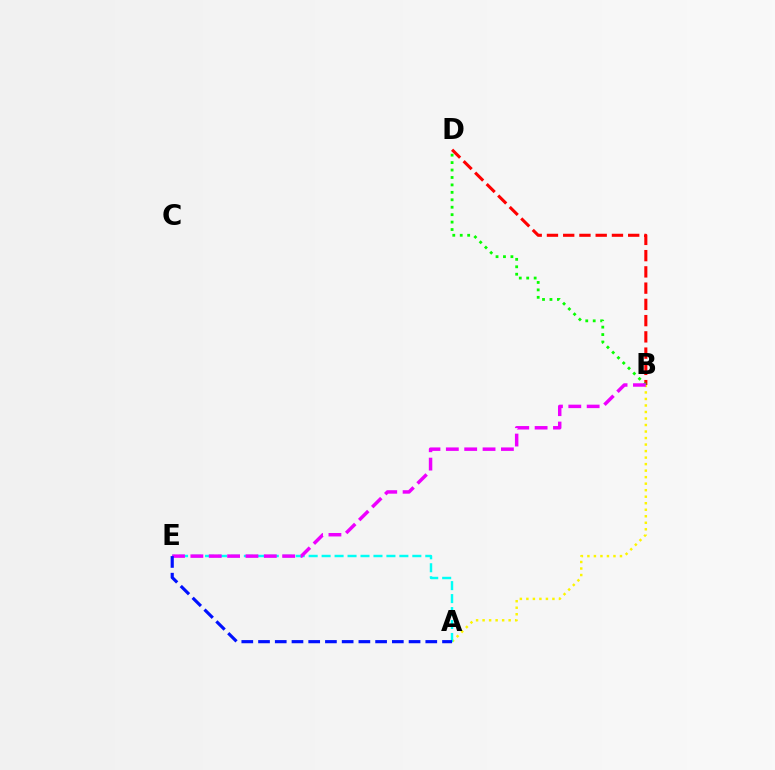{('B', 'D'): [{'color': '#ff0000', 'line_style': 'dashed', 'thickness': 2.21}, {'color': '#08ff00', 'line_style': 'dotted', 'thickness': 2.02}], ('A', 'B'): [{'color': '#fcf500', 'line_style': 'dotted', 'thickness': 1.77}], ('A', 'E'): [{'color': '#00fff6', 'line_style': 'dashed', 'thickness': 1.76}, {'color': '#0010ff', 'line_style': 'dashed', 'thickness': 2.27}], ('B', 'E'): [{'color': '#ee00ff', 'line_style': 'dashed', 'thickness': 2.49}]}